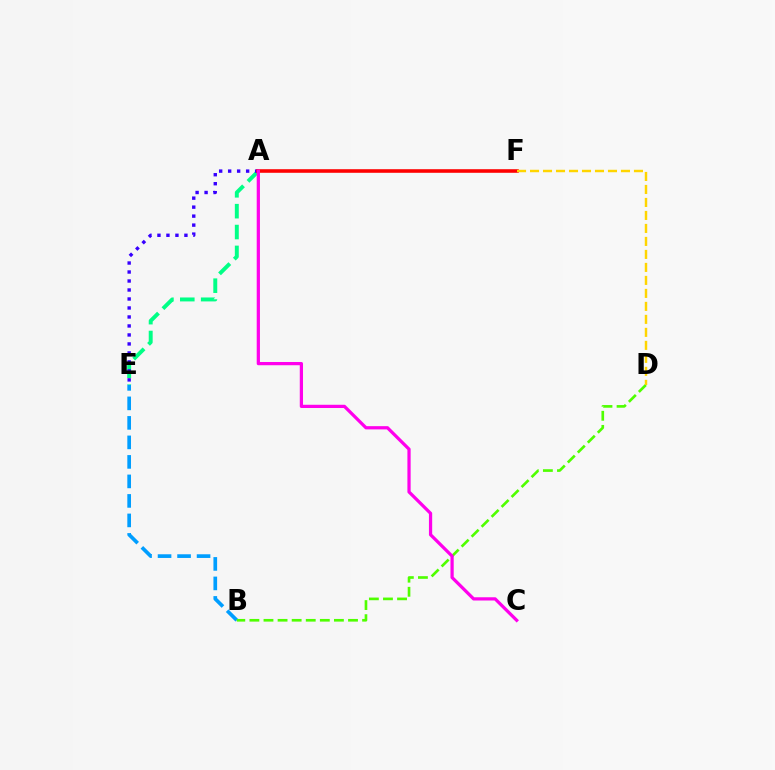{('A', 'E'): [{'color': '#00ff86', 'line_style': 'dashed', 'thickness': 2.83}, {'color': '#3700ff', 'line_style': 'dotted', 'thickness': 2.44}], ('B', 'E'): [{'color': '#009eff', 'line_style': 'dashed', 'thickness': 2.65}], ('A', 'F'): [{'color': '#ff0000', 'line_style': 'solid', 'thickness': 2.58}], ('B', 'D'): [{'color': '#4fff00', 'line_style': 'dashed', 'thickness': 1.91}], ('D', 'F'): [{'color': '#ffd500', 'line_style': 'dashed', 'thickness': 1.76}], ('A', 'C'): [{'color': '#ff00ed', 'line_style': 'solid', 'thickness': 2.33}]}